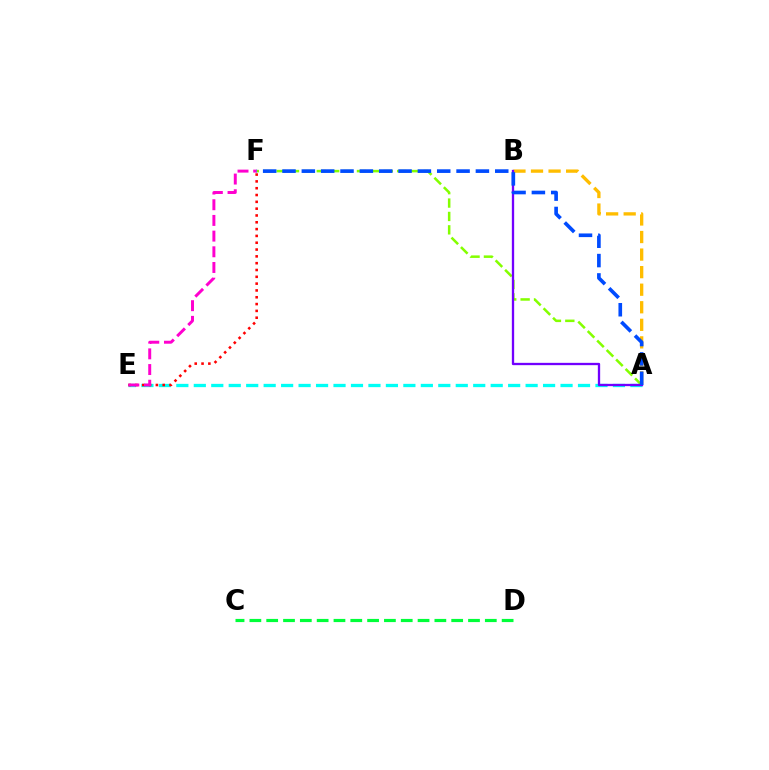{('A', 'E'): [{'color': '#00fff6', 'line_style': 'dashed', 'thickness': 2.37}], ('A', 'B'): [{'color': '#ffbd00', 'line_style': 'dashed', 'thickness': 2.39}, {'color': '#7200ff', 'line_style': 'solid', 'thickness': 1.67}], ('A', 'F'): [{'color': '#84ff00', 'line_style': 'dashed', 'thickness': 1.82}, {'color': '#004bff', 'line_style': 'dashed', 'thickness': 2.63}], ('E', 'F'): [{'color': '#ff0000', 'line_style': 'dotted', 'thickness': 1.85}, {'color': '#ff00cf', 'line_style': 'dashed', 'thickness': 2.13}], ('C', 'D'): [{'color': '#00ff39', 'line_style': 'dashed', 'thickness': 2.28}]}